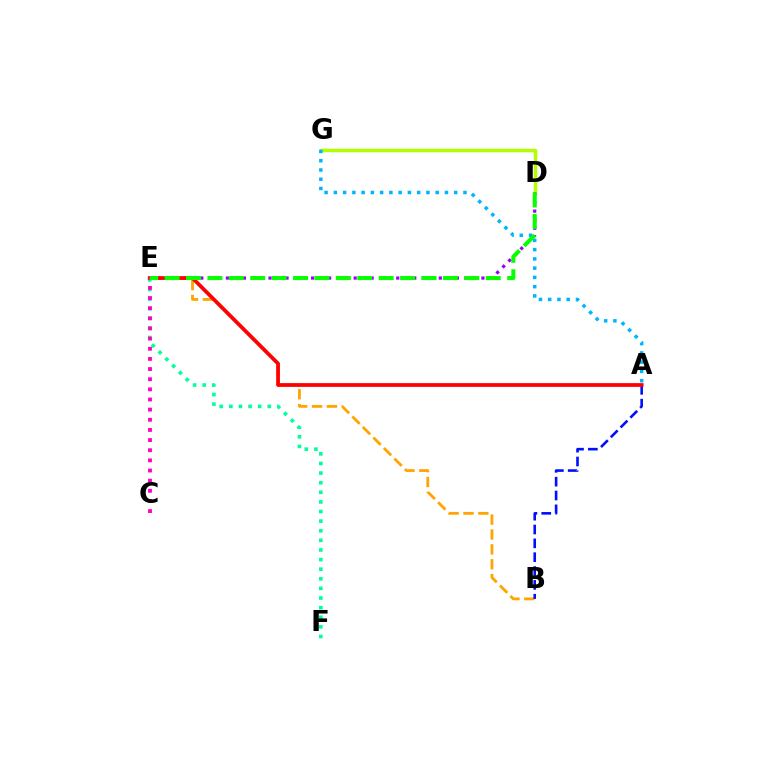{('D', 'G'): [{'color': '#b3ff00', 'line_style': 'solid', 'thickness': 2.49}], ('B', 'E'): [{'color': '#ffa500', 'line_style': 'dashed', 'thickness': 2.02}], ('D', 'E'): [{'color': '#9b00ff', 'line_style': 'dotted', 'thickness': 2.31}, {'color': '#08ff00', 'line_style': 'dashed', 'thickness': 2.91}], ('A', 'G'): [{'color': '#00b5ff', 'line_style': 'dotted', 'thickness': 2.52}], ('E', 'F'): [{'color': '#00ff9d', 'line_style': 'dotted', 'thickness': 2.61}], ('A', 'B'): [{'color': '#0010ff', 'line_style': 'dashed', 'thickness': 1.88}], ('A', 'E'): [{'color': '#ff0000', 'line_style': 'solid', 'thickness': 2.7}], ('C', 'E'): [{'color': '#ff00bd', 'line_style': 'dotted', 'thickness': 2.76}]}